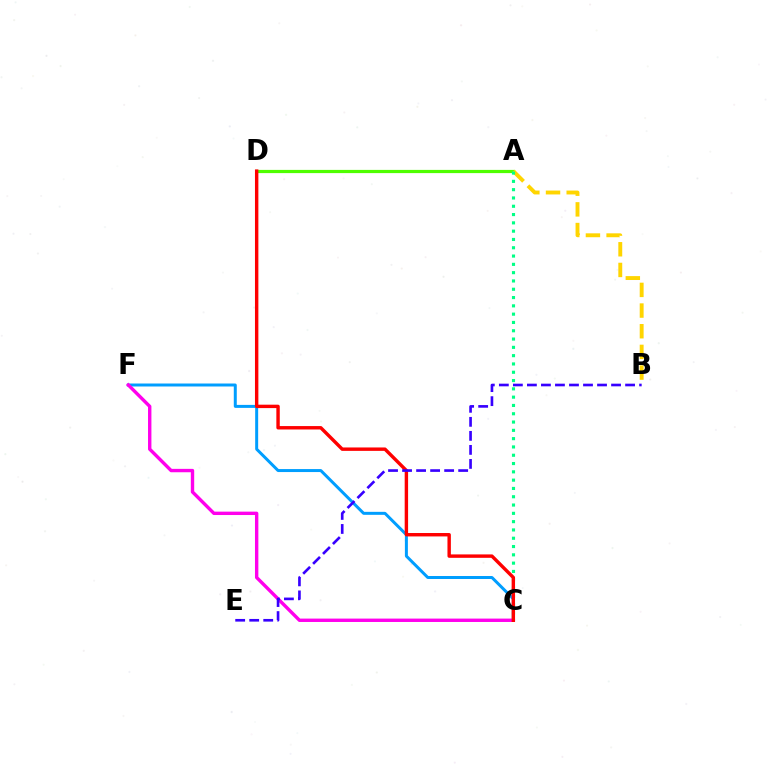{('C', 'F'): [{'color': '#009eff', 'line_style': 'solid', 'thickness': 2.15}, {'color': '#ff00ed', 'line_style': 'solid', 'thickness': 2.44}], ('A', 'D'): [{'color': '#4fff00', 'line_style': 'solid', 'thickness': 2.31}], ('A', 'B'): [{'color': '#ffd500', 'line_style': 'dashed', 'thickness': 2.81}], ('A', 'C'): [{'color': '#00ff86', 'line_style': 'dotted', 'thickness': 2.25}], ('C', 'D'): [{'color': '#ff0000', 'line_style': 'solid', 'thickness': 2.46}], ('B', 'E'): [{'color': '#3700ff', 'line_style': 'dashed', 'thickness': 1.91}]}